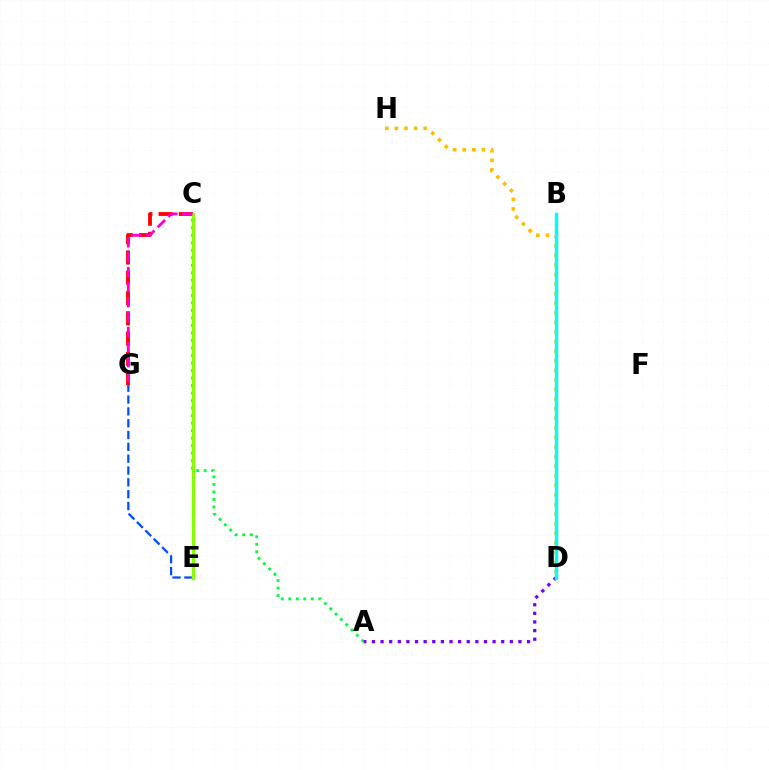{('E', 'G'): [{'color': '#004bff', 'line_style': 'dashed', 'thickness': 1.61}], ('A', 'C'): [{'color': '#00ff39', 'line_style': 'dotted', 'thickness': 2.04}], ('C', 'G'): [{'color': '#ff0000', 'line_style': 'dashed', 'thickness': 2.75}, {'color': '#ff00cf', 'line_style': 'dashed', 'thickness': 2.03}], ('C', 'E'): [{'color': '#84ff00', 'line_style': 'solid', 'thickness': 2.45}], ('D', 'H'): [{'color': '#ffbd00', 'line_style': 'dotted', 'thickness': 2.6}], ('A', 'D'): [{'color': '#7200ff', 'line_style': 'dotted', 'thickness': 2.34}], ('B', 'D'): [{'color': '#00fff6', 'line_style': 'solid', 'thickness': 2.48}]}